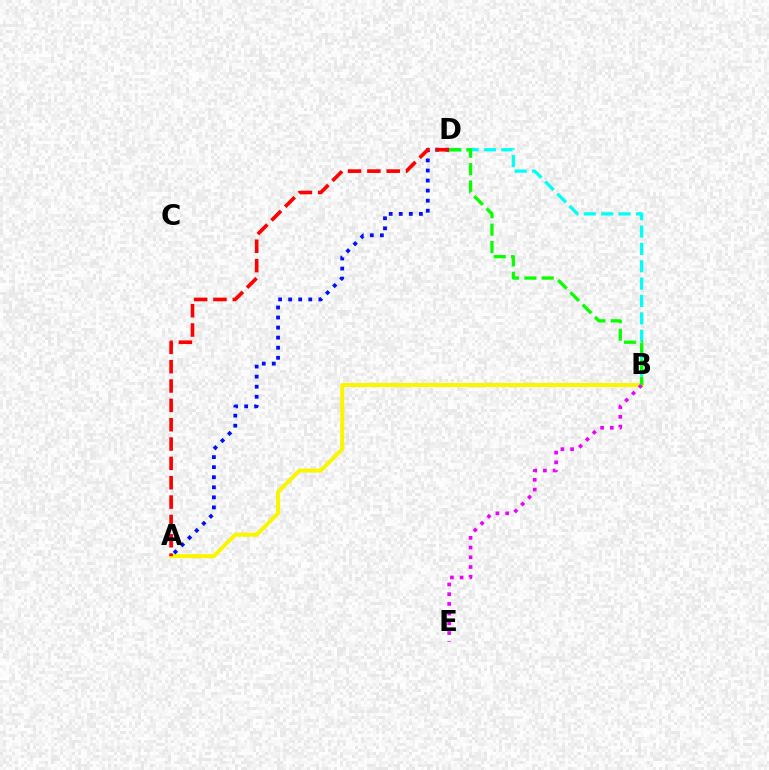{('B', 'D'): [{'color': '#00fff6', 'line_style': 'dashed', 'thickness': 2.36}, {'color': '#08ff00', 'line_style': 'dashed', 'thickness': 2.36}], ('A', 'B'): [{'color': '#fcf500', 'line_style': 'solid', 'thickness': 2.89}], ('A', 'D'): [{'color': '#0010ff', 'line_style': 'dotted', 'thickness': 2.73}, {'color': '#ff0000', 'line_style': 'dashed', 'thickness': 2.63}], ('B', 'E'): [{'color': '#ee00ff', 'line_style': 'dotted', 'thickness': 2.64}]}